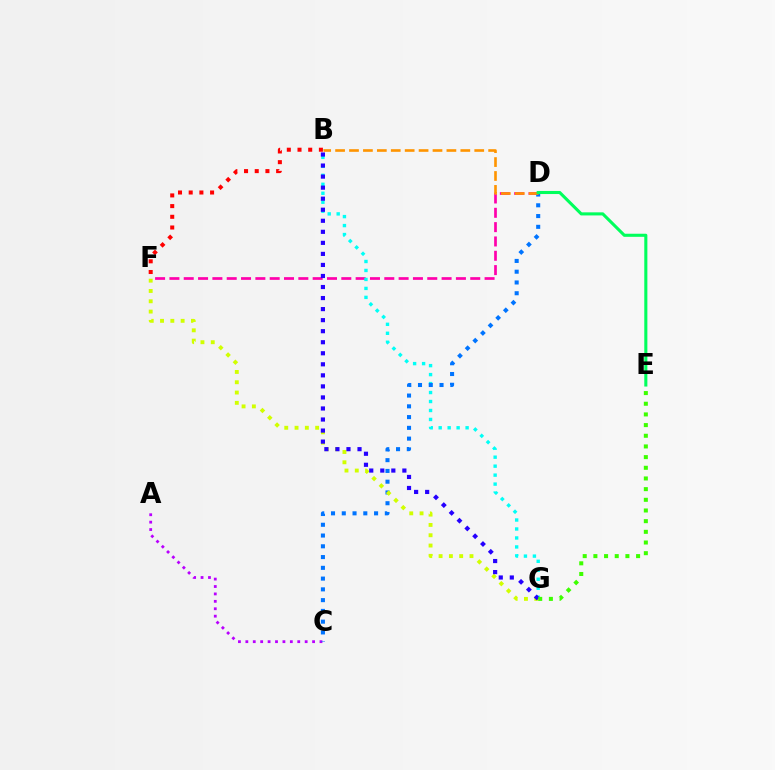{('D', 'F'): [{'color': '#ff00ac', 'line_style': 'dashed', 'thickness': 1.95}], ('B', 'G'): [{'color': '#00fff6', 'line_style': 'dotted', 'thickness': 2.44}, {'color': '#2500ff', 'line_style': 'dotted', 'thickness': 3.0}], ('B', 'F'): [{'color': '#ff0000', 'line_style': 'dotted', 'thickness': 2.91}], ('A', 'C'): [{'color': '#b900ff', 'line_style': 'dotted', 'thickness': 2.01}], ('C', 'D'): [{'color': '#0074ff', 'line_style': 'dotted', 'thickness': 2.93}], ('B', 'D'): [{'color': '#ff9400', 'line_style': 'dashed', 'thickness': 1.89}], ('F', 'G'): [{'color': '#d1ff00', 'line_style': 'dotted', 'thickness': 2.8}], ('E', 'G'): [{'color': '#3dff00', 'line_style': 'dotted', 'thickness': 2.9}], ('D', 'E'): [{'color': '#00ff5c', 'line_style': 'solid', 'thickness': 2.22}]}